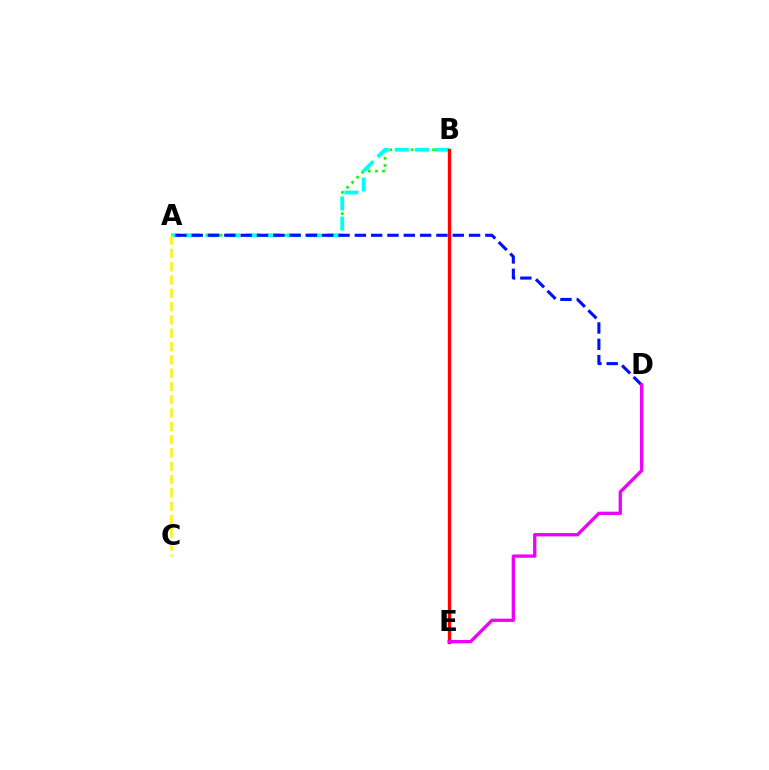{('A', 'B'): [{'color': '#08ff00', 'line_style': 'dotted', 'thickness': 1.94}, {'color': '#00fff6', 'line_style': 'dashed', 'thickness': 2.74}], ('A', 'C'): [{'color': '#fcf500', 'line_style': 'dashed', 'thickness': 1.81}], ('A', 'D'): [{'color': '#0010ff', 'line_style': 'dashed', 'thickness': 2.22}], ('B', 'E'): [{'color': '#ff0000', 'line_style': 'solid', 'thickness': 2.41}], ('D', 'E'): [{'color': '#ee00ff', 'line_style': 'solid', 'thickness': 2.38}]}